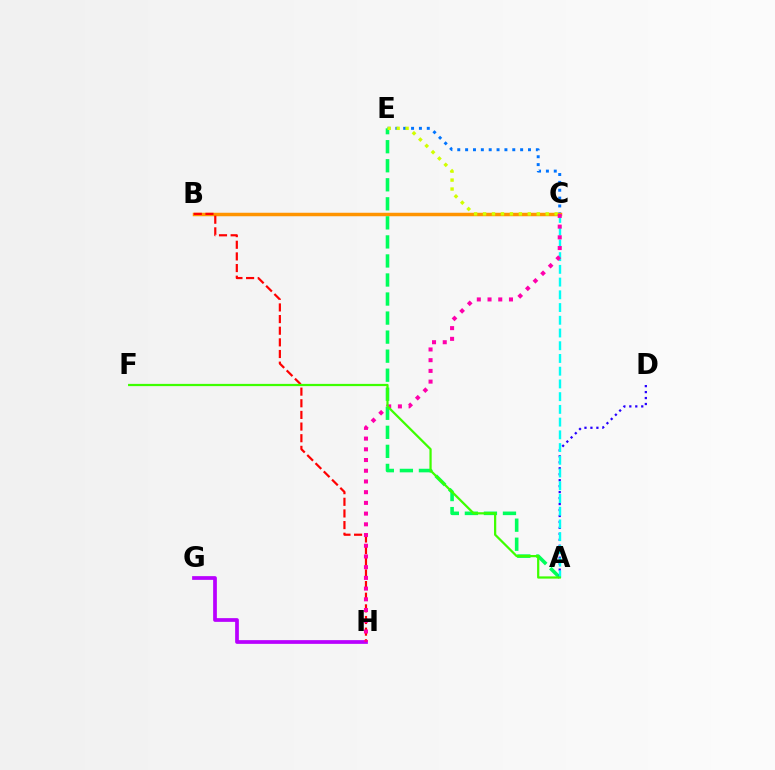{('G', 'H'): [{'color': '#b900ff', 'line_style': 'solid', 'thickness': 2.68}], ('C', 'E'): [{'color': '#0074ff', 'line_style': 'dotted', 'thickness': 2.14}, {'color': '#d1ff00', 'line_style': 'dotted', 'thickness': 2.43}], ('B', 'C'): [{'color': '#ff9400', 'line_style': 'solid', 'thickness': 2.51}], ('A', 'E'): [{'color': '#00ff5c', 'line_style': 'dashed', 'thickness': 2.59}], ('A', 'D'): [{'color': '#2500ff', 'line_style': 'dotted', 'thickness': 1.62}], ('A', 'C'): [{'color': '#00fff6', 'line_style': 'dashed', 'thickness': 1.73}], ('B', 'H'): [{'color': '#ff0000', 'line_style': 'dashed', 'thickness': 1.58}], ('C', 'H'): [{'color': '#ff00ac', 'line_style': 'dotted', 'thickness': 2.91}], ('A', 'F'): [{'color': '#3dff00', 'line_style': 'solid', 'thickness': 1.61}]}